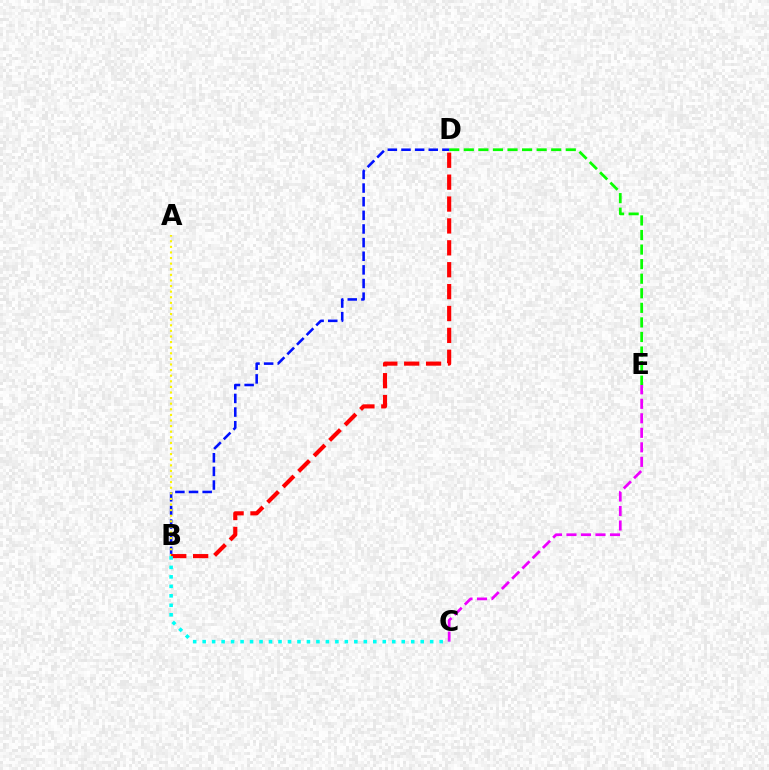{('D', 'E'): [{'color': '#08ff00', 'line_style': 'dashed', 'thickness': 1.98}], ('B', 'D'): [{'color': '#0010ff', 'line_style': 'dashed', 'thickness': 1.85}, {'color': '#ff0000', 'line_style': 'dashed', 'thickness': 2.97}], ('A', 'B'): [{'color': '#fcf500', 'line_style': 'dotted', 'thickness': 1.52}], ('C', 'E'): [{'color': '#ee00ff', 'line_style': 'dashed', 'thickness': 1.97}], ('B', 'C'): [{'color': '#00fff6', 'line_style': 'dotted', 'thickness': 2.58}]}